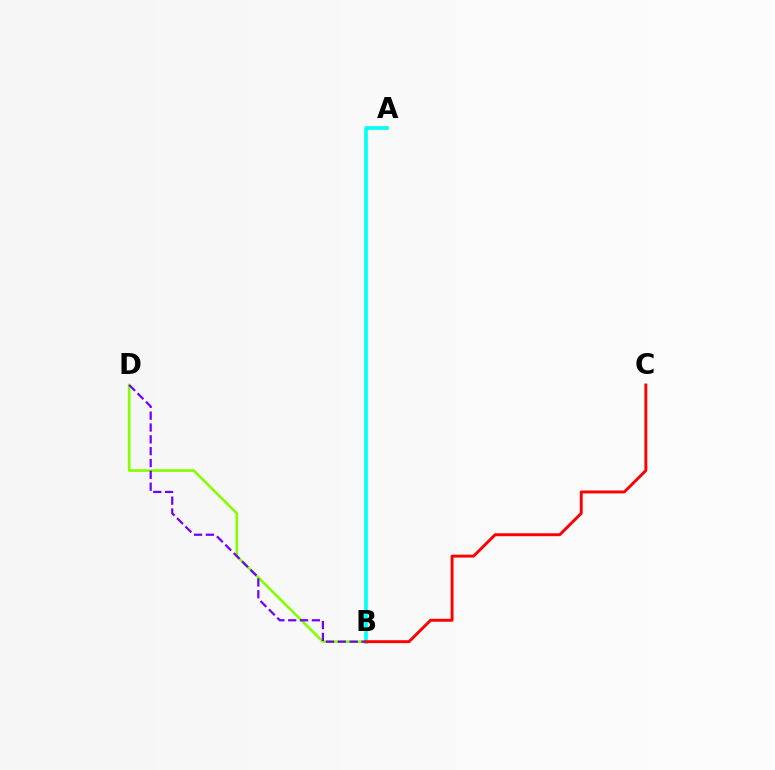{('A', 'B'): [{'color': '#00fff6', 'line_style': 'solid', 'thickness': 2.62}], ('B', 'D'): [{'color': '#84ff00', 'line_style': 'solid', 'thickness': 1.9}, {'color': '#7200ff', 'line_style': 'dashed', 'thickness': 1.61}], ('B', 'C'): [{'color': '#ff0000', 'line_style': 'solid', 'thickness': 2.1}]}